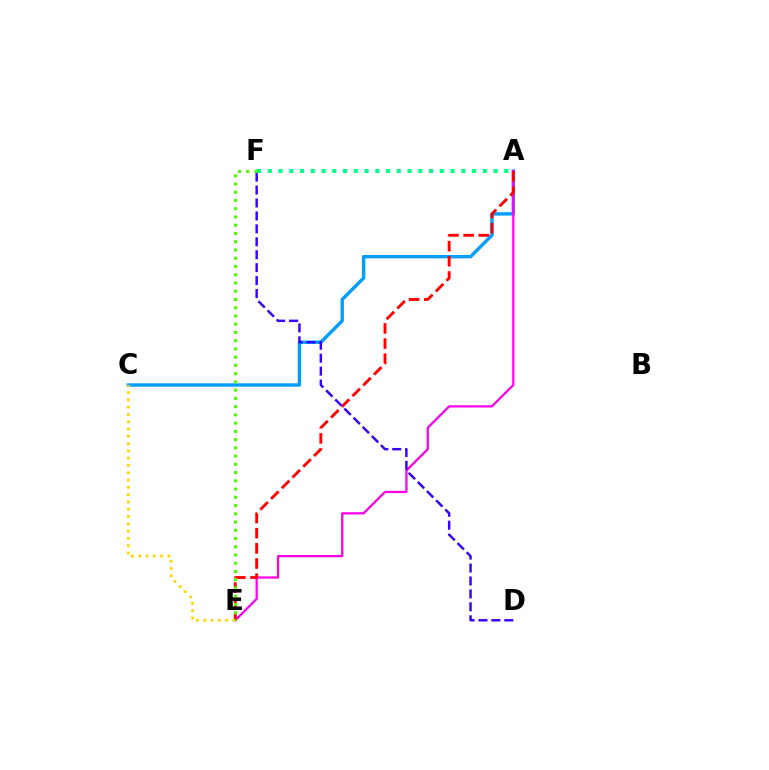{('A', 'C'): [{'color': '#009eff', 'line_style': 'solid', 'thickness': 2.44}], ('A', 'E'): [{'color': '#ff00ed', 'line_style': 'solid', 'thickness': 1.62}, {'color': '#ff0000', 'line_style': 'dashed', 'thickness': 2.06}], ('A', 'F'): [{'color': '#00ff86', 'line_style': 'dotted', 'thickness': 2.92}], ('C', 'E'): [{'color': '#ffd500', 'line_style': 'dotted', 'thickness': 1.98}], ('D', 'F'): [{'color': '#3700ff', 'line_style': 'dashed', 'thickness': 1.76}], ('E', 'F'): [{'color': '#4fff00', 'line_style': 'dotted', 'thickness': 2.24}]}